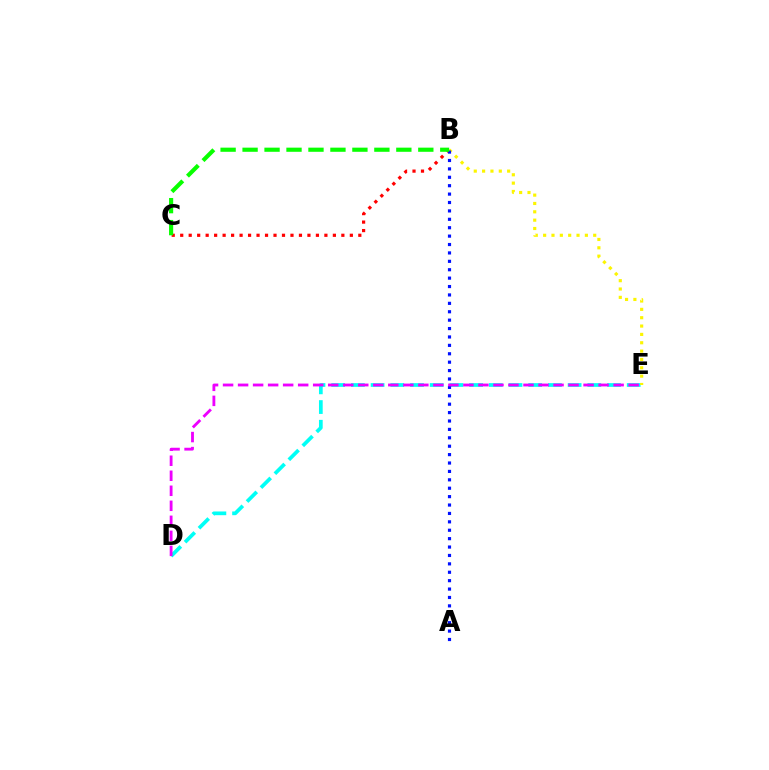{('B', 'C'): [{'color': '#ff0000', 'line_style': 'dotted', 'thickness': 2.3}, {'color': '#08ff00', 'line_style': 'dashed', 'thickness': 2.98}], ('D', 'E'): [{'color': '#00fff6', 'line_style': 'dashed', 'thickness': 2.68}, {'color': '#ee00ff', 'line_style': 'dashed', 'thickness': 2.04}], ('B', 'E'): [{'color': '#fcf500', 'line_style': 'dotted', 'thickness': 2.27}], ('A', 'B'): [{'color': '#0010ff', 'line_style': 'dotted', 'thickness': 2.28}]}